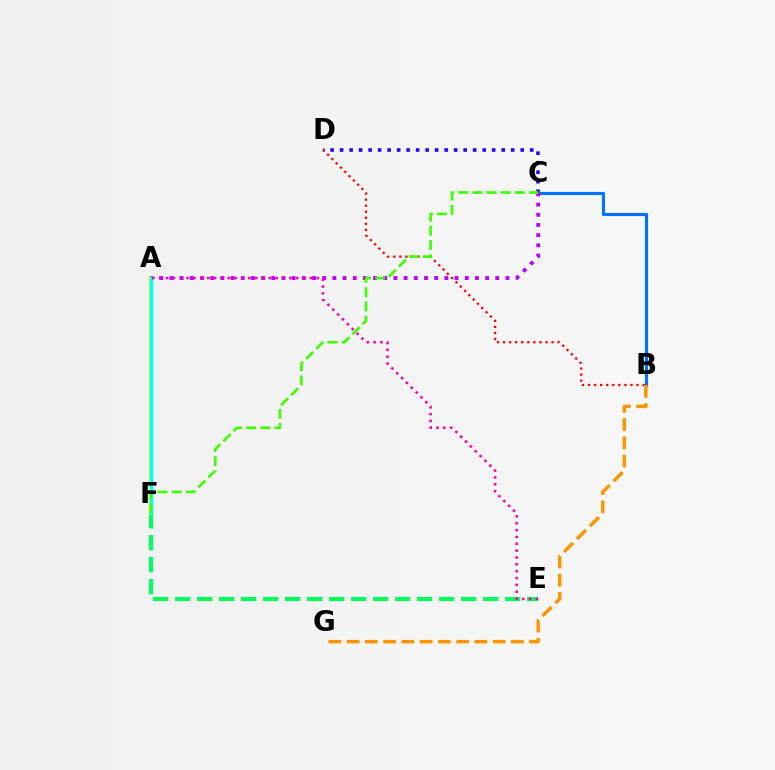{('E', 'F'): [{'color': '#00ff5c', 'line_style': 'dashed', 'thickness': 2.99}], ('C', 'D'): [{'color': '#2500ff', 'line_style': 'dotted', 'thickness': 2.58}], ('B', 'D'): [{'color': '#ff0000', 'line_style': 'dotted', 'thickness': 1.65}], ('A', 'F'): [{'color': '#d1ff00', 'line_style': 'solid', 'thickness': 2.93}, {'color': '#00fff6', 'line_style': 'solid', 'thickness': 2.48}], ('B', 'C'): [{'color': '#0074ff', 'line_style': 'solid', 'thickness': 2.25}], ('A', 'C'): [{'color': '#b900ff', 'line_style': 'dotted', 'thickness': 2.77}], ('B', 'G'): [{'color': '#ff9400', 'line_style': 'dashed', 'thickness': 2.48}], ('C', 'F'): [{'color': '#3dff00', 'line_style': 'dashed', 'thickness': 1.93}], ('A', 'E'): [{'color': '#ff00ac', 'line_style': 'dotted', 'thickness': 1.86}]}